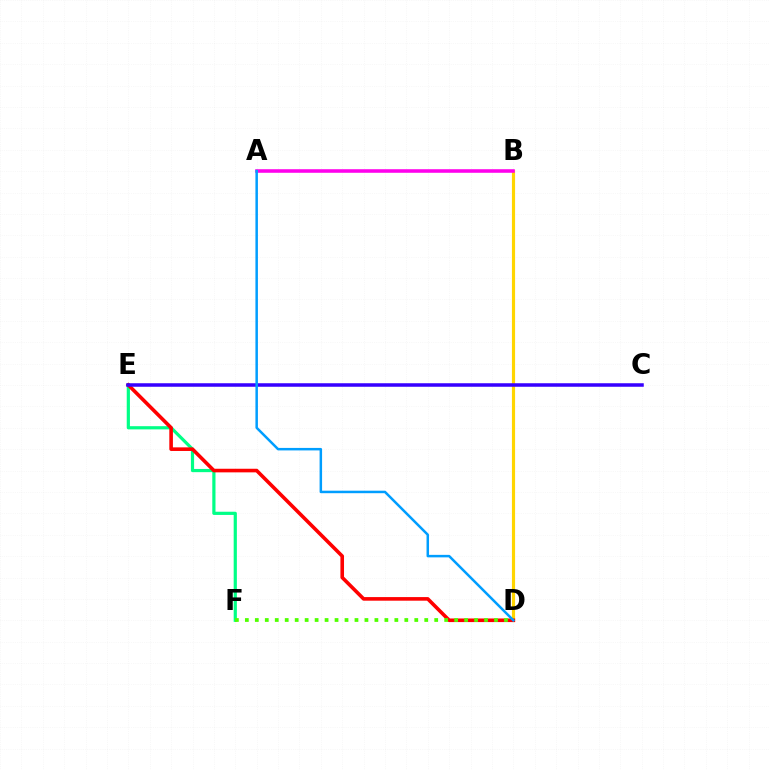{('E', 'F'): [{'color': '#00ff86', 'line_style': 'solid', 'thickness': 2.3}], ('B', 'D'): [{'color': '#ffd500', 'line_style': 'solid', 'thickness': 2.28}], ('D', 'E'): [{'color': '#ff0000', 'line_style': 'solid', 'thickness': 2.6}], ('C', 'E'): [{'color': '#3700ff', 'line_style': 'solid', 'thickness': 2.53}], ('A', 'B'): [{'color': '#ff00ed', 'line_style': 'solid', 'thickness': 2.57}], ('D', 'F'): [{'color': '#4fff00', 'line_style': 'dotted', 'thickness': 2.71}], ('A', 'D'): [{'color': '#009eff', 'line_style': 'solid', 'thickness': 1.8}]}